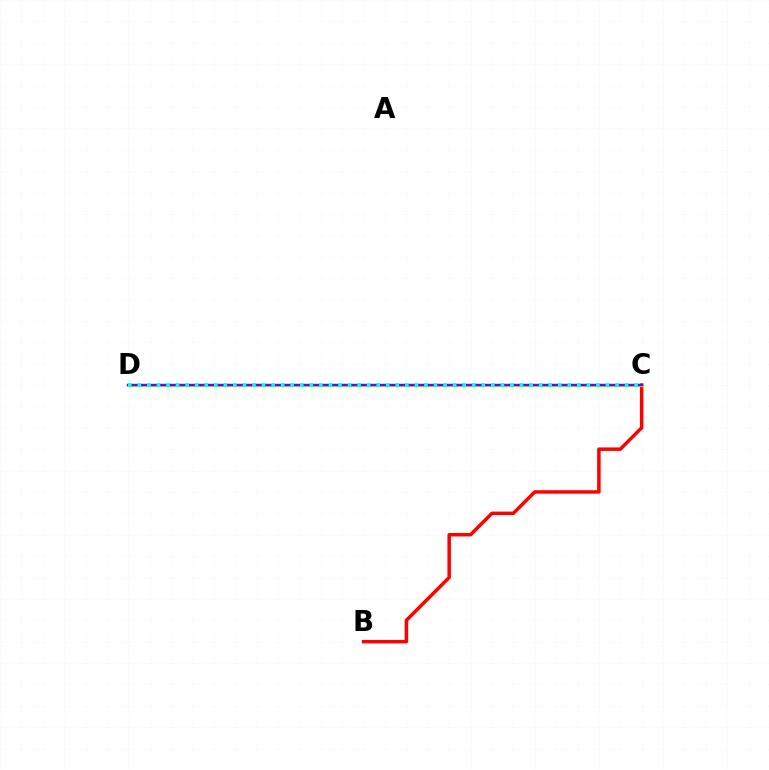{('B', 'C'): [{'color': '#ff0000', 'line_style': 'solid', 'thickness': 2.51}], ('C', 'D'): [{'color': '#84ff00', 'line_style': 'solid', 'thickness': 2.38}, {'color': '#7200ff', 'line_style': 'solid', 'thickness': 1.7}, {'color': '#00fff6', 'line_style': 'dotted', 'thickness': 2.6}]}